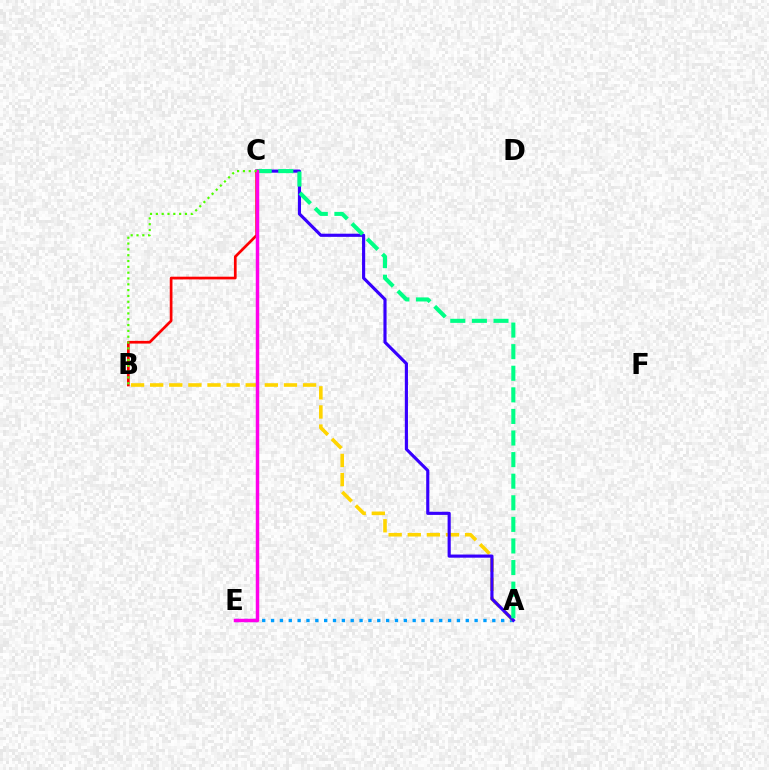{('A', 'E'): [{'color': '#009eff', 'line_style': 'dotted', 'thickness': 2.4}], ('A', 'B'): [{'color': '#ffd500', 'line_style': 'dashed', 'thickness': 2.6}], ('A', 'C'): [{'color': '#3700ff', 'line_style': 'solid', 'thickness': 2.26}, {'color': '#00ff86', 'line_style': 'dashed', 'thickness': 2.93}], ('B', 'C'): [{'color': '#ff0000', 'line_style': 'solid', 'thickness': 1.95}, {'color': '#4fff00', 'line_style': 'dotted', 'thickness': 1.58}], ('C', 'E'): [{'color': '#ff00ed', 'line_style': 'solid', 'thickness': 2.5}]}